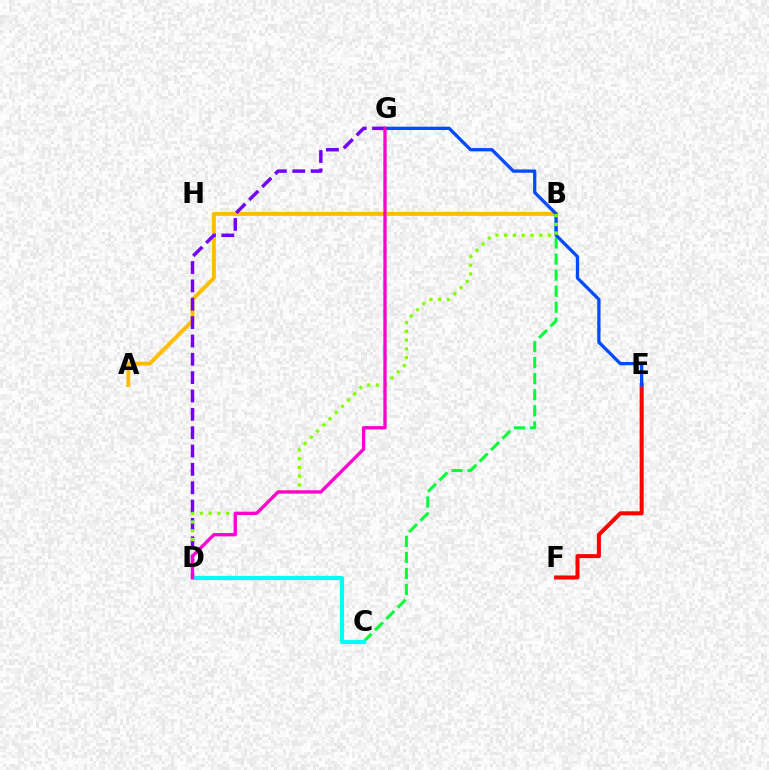{('A', 'B'): [{'color': '#ffbd00', 'line_style': 'solid', 'thickness': 2.83}], ('B', 'C'): [{'color': '#00ff39', 'line_style': 'dashed', 'thickness': 2.18}], ('E', 'F'): [{'color': '#ff0000', 'line_style': 'solid', 'thickness': 2.89}], ('D', 'G'): [{'color': '#7200ff', 'line_style': 'dashed', 'thickness': 2.49}, {'color': '#ff00cf', 'line_style': 'solid', 'thickness': 2.39}], ('E', 'G'): [{'color': '#004bff', 'line_style': 'solid', 'thickness': 2.36}], ('B', 'D'): [{'color': '#84ff00', 'line_style': 'dotted', 'thickness': 2.38}], ('C', 'D'): [{'color': '#00fff6', 'line_style': 'solid', 'thickness': 2.99}]}